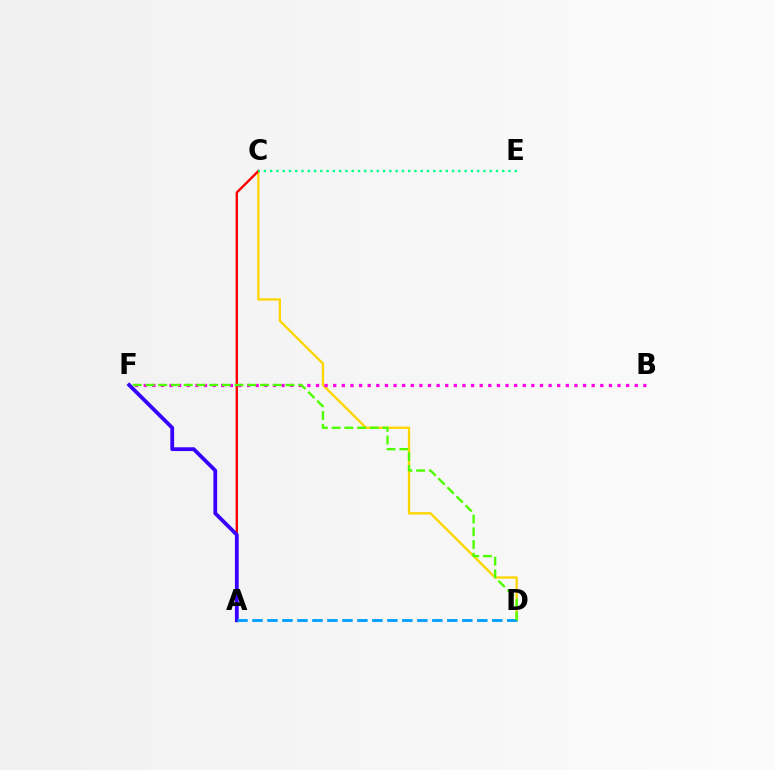{('C', 'D'): [{'color': '#ffd500', 'line_style': 'solid', 'thickness': 1.68}], ('B', 'F'): [{'color': '#ff00ed', 'line_style': 'dotted', 'thickness': 2.34}], ('A', 'C'): [{'color': '#ff0000', 'line_style': 'solid', 'thickness': 1.74}], ('A', 'F'): [{'color': '#3700ff', 'line_style': 'solid', 'thickness': 2.72}], ('C', 'E'): [{'color': '#00ff86', 'line_style': 'dotted', 'thickness': 1.7}], ('A', 'D'): [{'color': '#009eff', 'line_style': 'dashed', 'thickness': 2.04}], ('D', 'F'): [{'color': '#4fff00', 'line_style': 'dashed', 'thickness': 1.73}]}